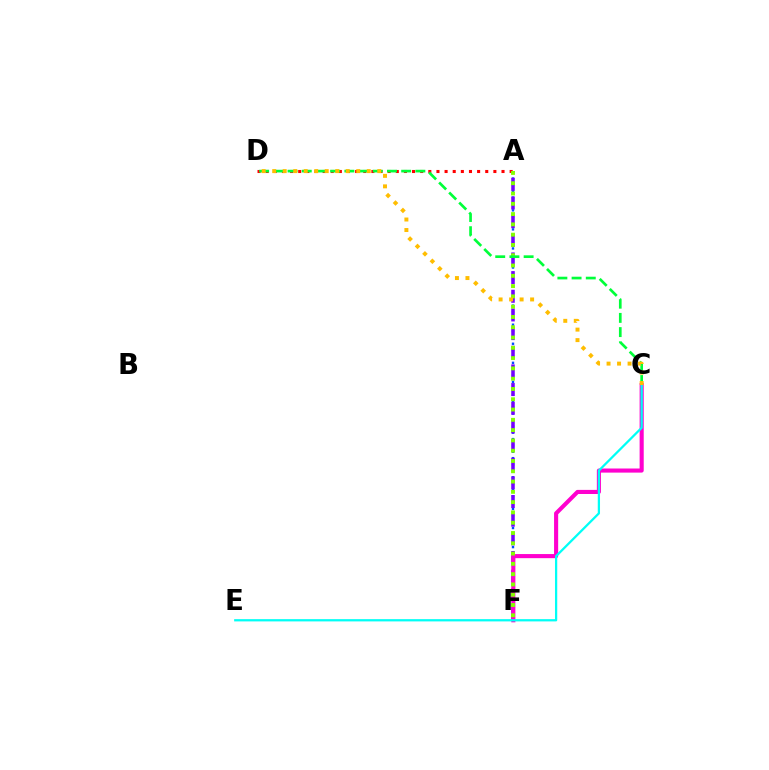{('A', 'F'): [{'color': '#004bff', 'line_style': 'dotted', 'thickness': 1.73}, {'color': '#7200ff', 'line_style': 'dashed', 'thickness': 2.53}, {'color': '#84ff00', 'line_style': 'dotted', 'thickness': 2.79}], ('C', 'F'): [{'color': '#ff00cf', 'line_style': 'solid', 'thickness': 2.96}], ('A', 'D'): [{'color': '#ff0000', 'line_style': 'dotted', 'thickness': 2.21}], ('C', 'D'): [{'color': '#00ff39', 'line_style': 'dashed', 'thickness': 1.93}, {'color': '#ffbd00', 'line_style': 'dotted', 'thickness': 2.85}], ('C', 'E'): [{'color': '#00fff6', 'line_style': 'solid', 'thickness': 1.63}]}